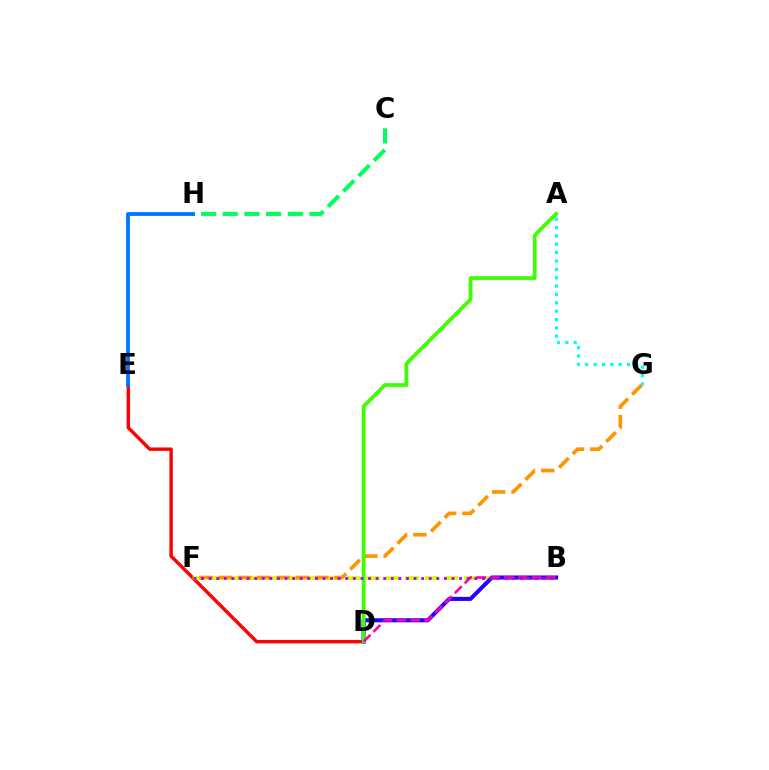{('D', 'E'): [{'color': '#ff0000', 'line_style': 'solid', 'thickness': 2.46}], ('B', 'F'): [{'color': '#d1ff00', 'line_style': 'dashed', 'thickness': 2.66}, {'color': '#b900ff', 'line_style': 'dotted', 'thickness': 2.06}], ('F', 'G'): [{'color': '#ff9400', 'line_style': 'dashed', 'thickness': 2.62}], ('B', 'D'): [{'color': '#2500ff', 'line_style': 'solid', 'thickness': 2.93}, {'color': '#ff00ac', 'line_style': 'dashed', 'thickness': 1.89}], ('A', 'D'): [{'color': '#3dff00', 'line_style': 'solid', 'thickness': 2.7}], ('A', 'G'): [{'color': '#00fff6', 'line_style': 'dotted', 'thickness': 2.27}], ('C', 'H'): [{'color': '#00ff5c', 'line_style': 'dashed', 'thickness': 2.95}], ('E', 'H'): [{'color': '#0074ff', 'line_style': 'solid', 'thickness': 2.74}]}